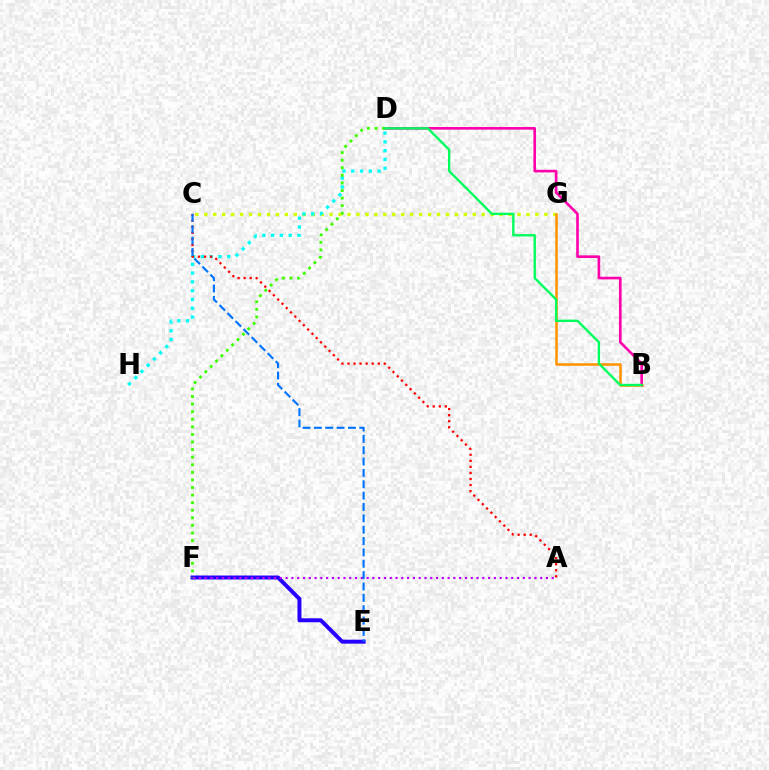{('C', 'G'): [{'color': '#d1ff00', 'line_style': 'dotted', 'thickness': 2.43}], ('B', 'G'): [{'color': '#ff9400', 'line_style': 'solid', 'thickness': 1.84}], ('B', 'D'): [{'color': '#ff00ac', 'line_style': 'solid', 'thickness': 1.89}, {'color': '#00ff5c', 'line_style': 'solid', 'thickness': 1.7}], ('D', 'H'): [{'color': '#00fff6', 'line_style': 'dotted', 'thickness': 2.39}], ('E', 'F'): [{'color': '#2500ff', 'line_style': 'solid', 'thickness': 2.86}], ('A', 'F'): [{'color': '#b900ff', 'line_style': 'dotted', 'thickness': 1.57}], ('D', 'F'): [{'color': '#3dff00', 'line_style': 'dotted', 'thickness': 2.06}], ('A', 'C'): [{'color': '#ff0000', 'line_style': 'dotted', 'thickness': 1.65}], ('C', 'E'): [{'color': '#0074ff', 'line_style': 'dashed', 'thickness': 1.54}]}